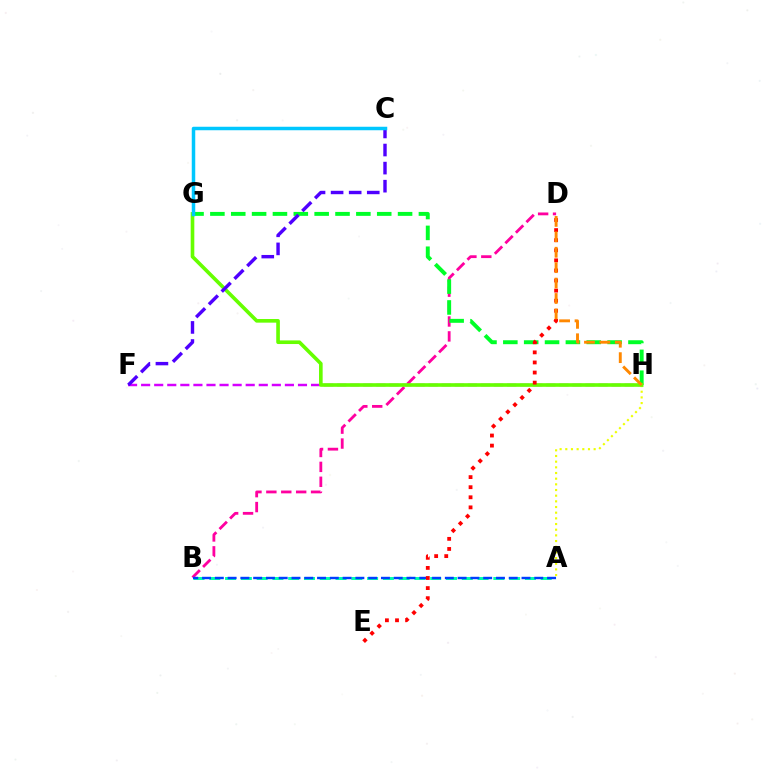{('A', 'B'): [{'color': '#00ffaf', 'line_style': 'dashed', 'thickness': 2.14}, {'color': '#003fff', 'line_style': 'dashed', 'thickness': 1.74}], ('B', 'D'): [{'color': '#ff00a0', 'line_style': 'dashed', 'thickness': 2.03}], ('F', 'H'): [{'color': '#d600ff', 'line_style': 'dashed', 'thickness': 1.78}], ('G', 'H'): [{'color': '#00ff27', 'line_style': 'dashed', 'thickness': 2.83}, {'color': '#66ff00', 'line_style': 'solid', 'thickness': 2.62}], ('A', 'H'): [{'color': '#eeff00', 'line_style': 'dotted', 'thickness': 1.54}], ('C', 'F'): [{'color': '#4f00ff', 'line_style': 'dashed', 'thickness': 2.46}], ('C', 'G'): [{'color': '#00c7ff', 'line_style': 'solid', 'thickness': 2.52}], ('D', 'E'): [{'color': '#ff0000', 'line_style': 'dotted', 'thickness': 2.74}], ('D', 'H'): [{'color': '#ff8800', 'line_style': 'dashed', 'thickness': 2.09}]}